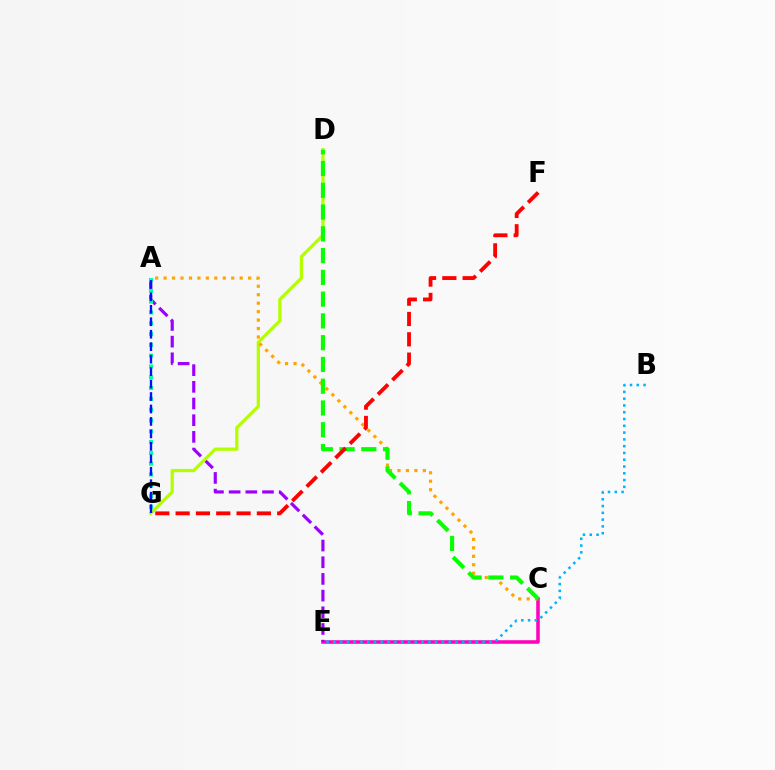{('C', 'E'): [{'color': '#ff00bd', 'line_style': 'solid', 'thickness': 2.56}], ('A', 'E'): [{'color': '#9b00ff', 'line_style': 'dashed', 'thickness': 2.27}], ('D', 'G'): [{'color': '#b3ff00', 'line_style': 'solid', 'thickness': 2.35}], ('A', 'C'): [{'color': '#ffa500', 'line_style': 'dotted', 'thickness': 2.3}], ('B', 'E'): [{'color': '#00b5ff', 'line_style': 'dotted', 'thickness': 1.84}], ('C', 'D'): [{'color': '#08ff00', 'line_style': 'dashed', 'thickness': 2.96}], ('A', 'G'): [{'color': '#00ff9d', 'line_style': 'dotted', 'thickness': 2.93}, {'color': '#0010ff', 'line_style': 'dashed', 'thickness': 1.69}], ('F', 'G'): [{'color': '#ff0000', 'line_style': 'dashed', 'thickness': 2.76}]}